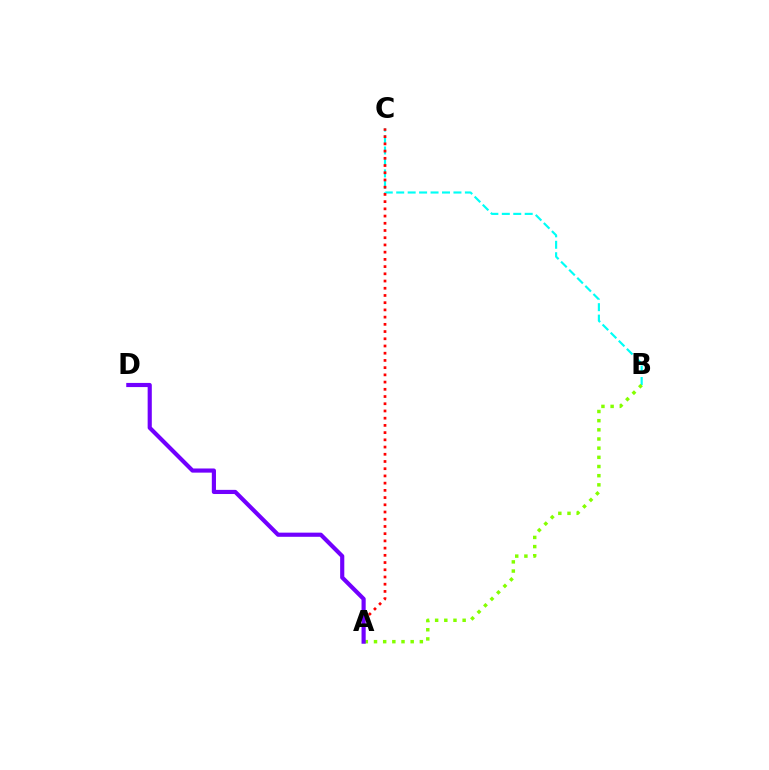{('B', 'C'): [{'color': '#00fff6', 'line_style': 'dashed', 'thickness': 1.55}], ('A', 'B'): [{'color': '#84ff00', 'line_style': 'dotted', 'thickness': 2.49}], ('A', 'C'): [{'color': '#ff0000', 'line_style': 'dotted', 'thickness': 1.96}], ('A', 'D'): [{'color': '#7200ff', 'line_style': 'solid', 'thickness': 2.99}]}